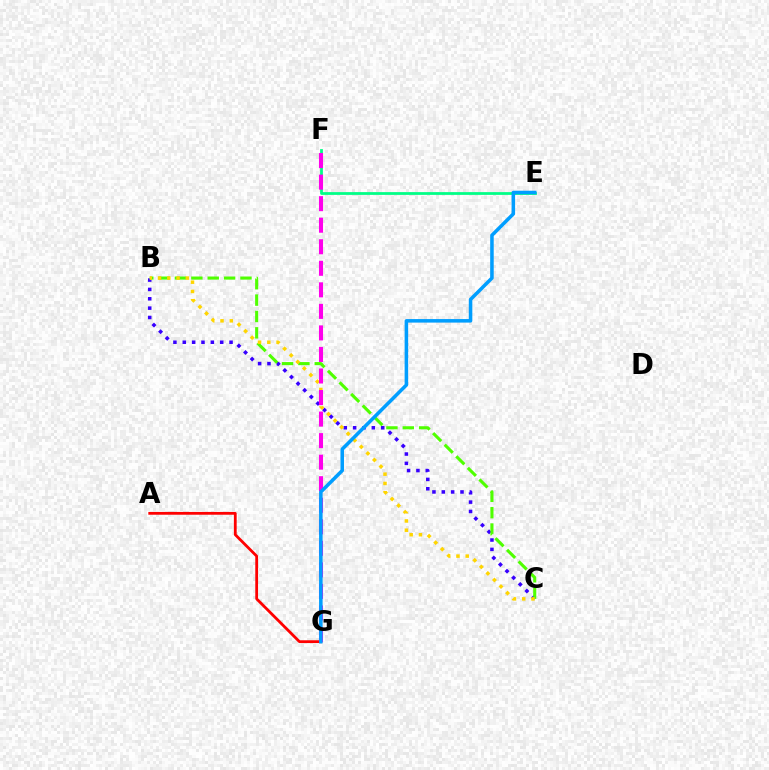{('B', 'C'): [{'color': '#3700ff', 'line_style': 'dotted', 'thickness': 2.54}, {'color': '#4fff00', 'line_style': 'dashed', 'thickness': 2.22}, {'color': '#ffd500', 'line_style': 'dotted', 'thickness': 2.52}], ('A', 'G'): [{'color': '#ff0000', 'line_style': 'solid', 'thickness': 2.01}], ('E', 'F'): [{'color': '#00ff86', 'line_style': 'solid', 'thickness': 1.99}], ('F', 'G'): [{'color': '#ff00ed', 'line_style': 'dashed', 'thickness': 2.93}], ('E', 'G'): [{'color': '#009eff', 'line_style': 'solid', 'thickness': 2.54}]}